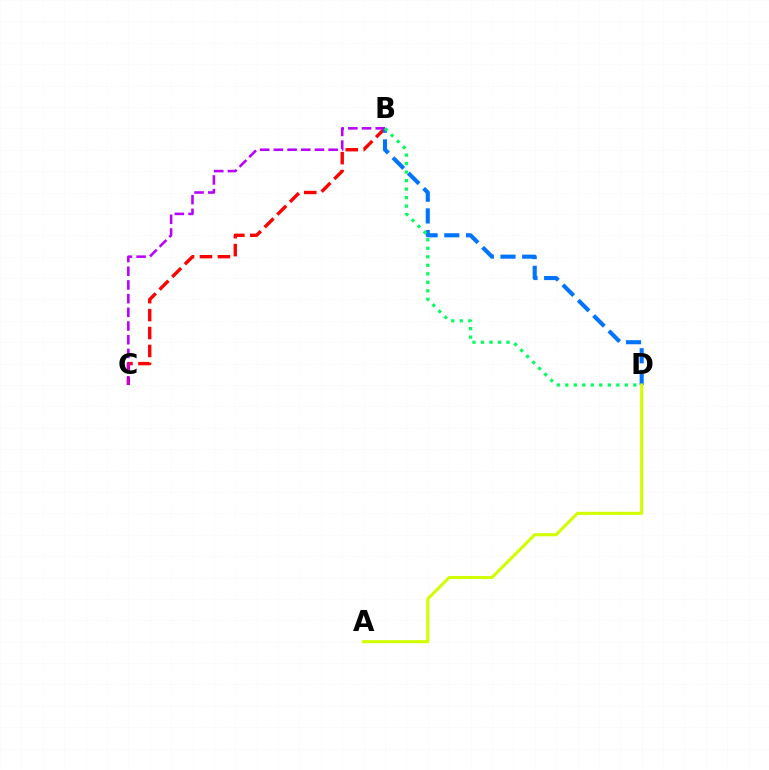{('B', 'C'): [{'color': '#ff0000', 'line_style': 'dashed', 'thickness': 2.44}, {'color': '#b900ff', 'line_style': 'dashed', 'thickness': 1.86}], ('B', 'D'): [{'color': '#0074ff', 'line_style': 'dashed', 'thickness': 2.95}, {'color': '#00ff5c', 'line_style': 'dotted', 'thickness': 2.31}], ('A', 'D'): [{'color': '#d1ff00', 'line_style': 'solid', 'thickness': 2.22}]}